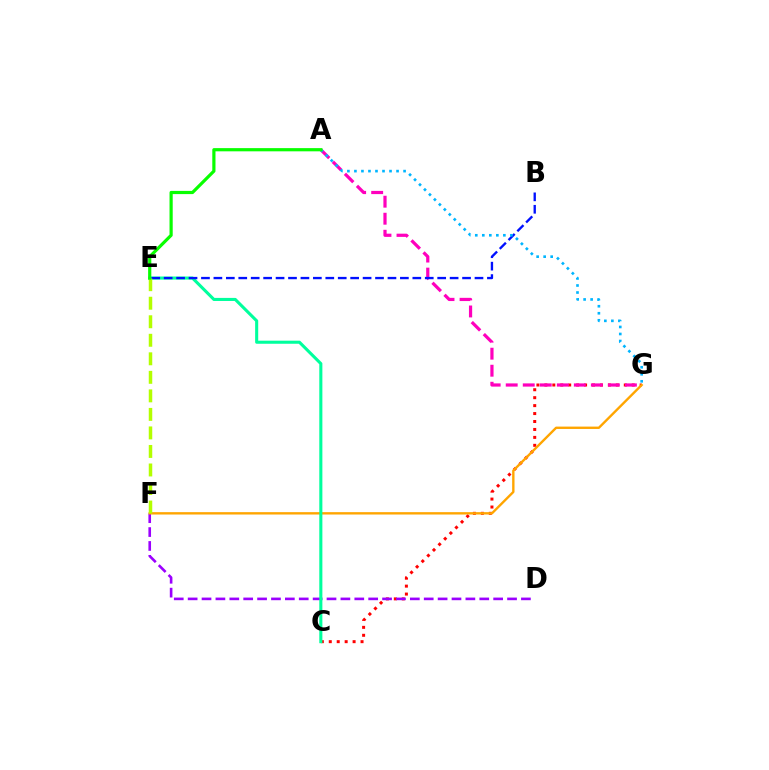{('C', 'G'): [{'color': '#ff0000', 'line_style': 'dotted', 'thickness': 2.16}], ('D', 'F'): [{'color': '#9b00ff', 'line_style': 'dashed', 'thickness': 1.89}], ('A', 'G'): [{'color': '#ff00bd', 'line_style': 'dashed', 'thickness': 2.31}, {'color': '#00b5ff', 'line_style': 'dotted', 'thickness': 1.91}], ('F', 'G'): [{'color': '#ffa500', 'line_style': 'solid', 'thickness': 1.71}], ('C', 'E'): [{'color': '#00ff9d', 'line_style': 'solid', 'thickness': 2.22}], ('B', 'E'): [{'color': '#0010ff', 'line_style': 'dashed', 'thickness': 1.69}], ('E', 'F'): [{'color': '#b3ff00', 'line_style': 'dashed', 'thickness': 2.52}], ('A', 'E'): [{'color': '#08ff00', 'line_style': 'solid', 'thickness': 2.3}]}